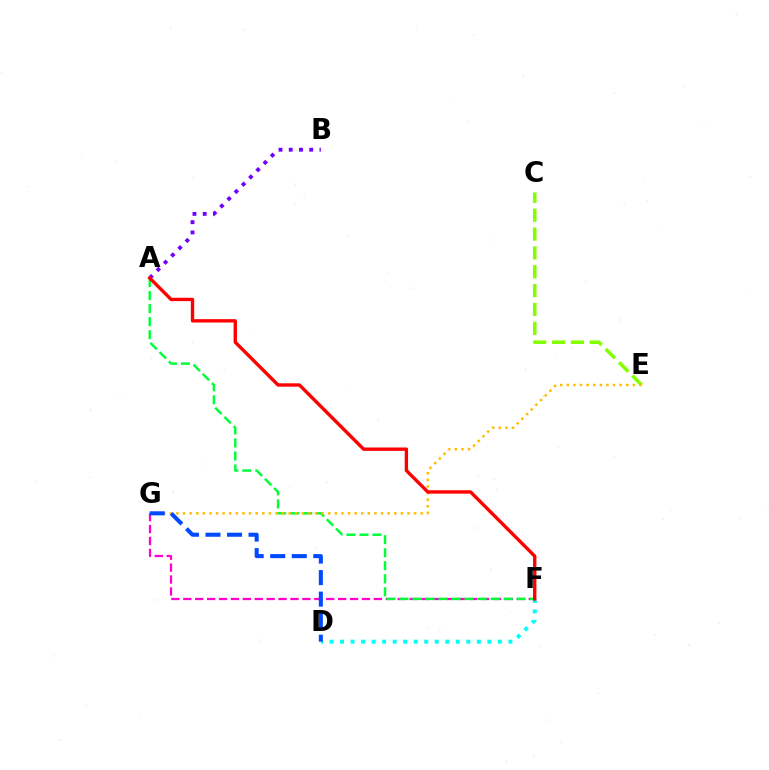{('D', 'F'): [{'color': '#00fff6', 'line_style': 'dotted', 'thickness': 2.86}], ('C', 'E'): [{'color': '#84ff00', 'line_style': 'dashed', 'thickness': 2.56}], ('A', 'B'): [{'color': '#7200ff', 'line_style': 'dotted', 'thickness': 2.78}], ('F', 'G'): [{'color': '#ff00cf', 'line_style': 'dashed', 'thickness': 1.62}], ('A', 'F'): [{'color': '#00ff39', 'line_style': 'dashed', 'thickness': 1.77}, {'color': '#ff0000', 'line_style': 'solid', 'thickness': 2.42}], ('E', 'G'): [{'color': '#ffbd00', 'line_style': 'dotted', 'thickness': 1.79}], ('D', 'G'): [{'color': '#004bff', 'line_style': 'dashed', 'thickness': 2.93}]}